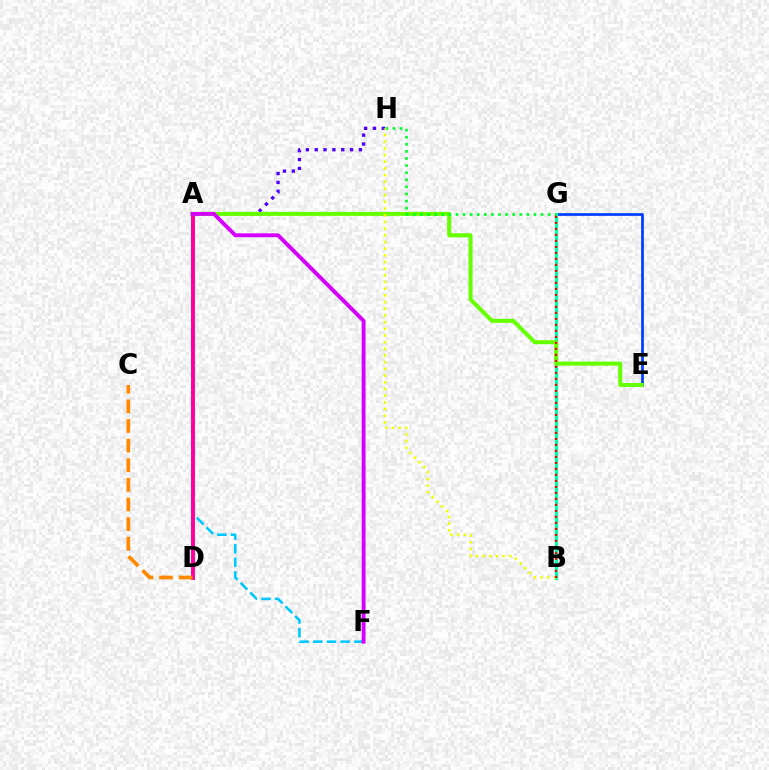{('E', 'G'): [{'color': '#003fff', 'line_style': 'solid', 'thickness': 1.98}], ('A', 'H'): [{'color': '#4f00ff', 'line_style': 'dotted', 'thickness': 2.41}], ('A', 'F'): [{'color': '#00c7ff', 'line_style': 'dashed', 'thickness': 1.86}, {'color': '#d600ff', 'line_style': 'solid', 'thickness': 2.8}], ('B', 'G'): [{'color': '#00ffaf', 'line_style': 'solid', 'thickness': 2.29}, {'color': '#ff0000', 'line_style': 'dotted', 'thickness': 1.63}], ('A', 'E'): [{'color': '#66ff00', 'line_style': 'solid', 'thickness': 2.89}], ('G', 'H'): [{'color': '#00ff27', 'line_style': 'dotted', 'thickness': 1.93}], ('B', 'H'): [{'color': '#eeff00', 'line_style': 'dotted', 'thickness': 1.82}], ('A', 'D'): [{'color': '#ff00a0', 'line_style': 'solid', 'thickness': 2.83}], ('C', 'D'): [{'color': '#ff8800', 'line_style': 'dashed', 'thickness': 2.67}]}